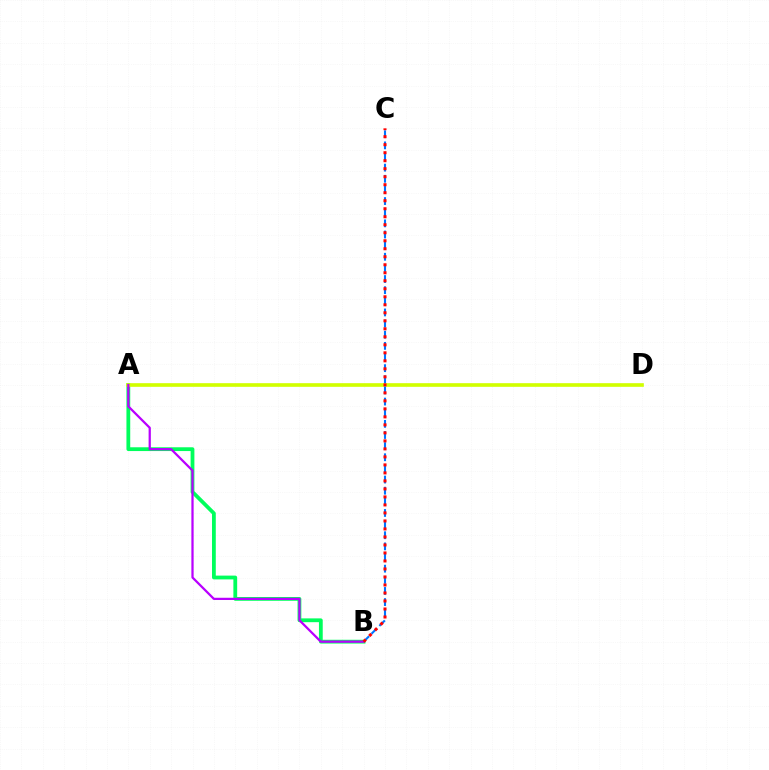{('A', 'B'): [{'color': '#00ff5c', 'line_style': 'solid', 'thickness': 2.73}, {'color': '#b900ff', 'line_style': 'solid', 'thickness': 1.61}], ('A', 'D'): [{'color': '#d1ff00', 'line_style': 'solid', 'thickness': 2.63}], ('B', 'C'): [{'color': '#0074ff', 'line_style': 'dashed', 'thickness': 1.51}, {'color': '#ff0000', 'line_style': 'dotted', 'thickness': 2.17}]}